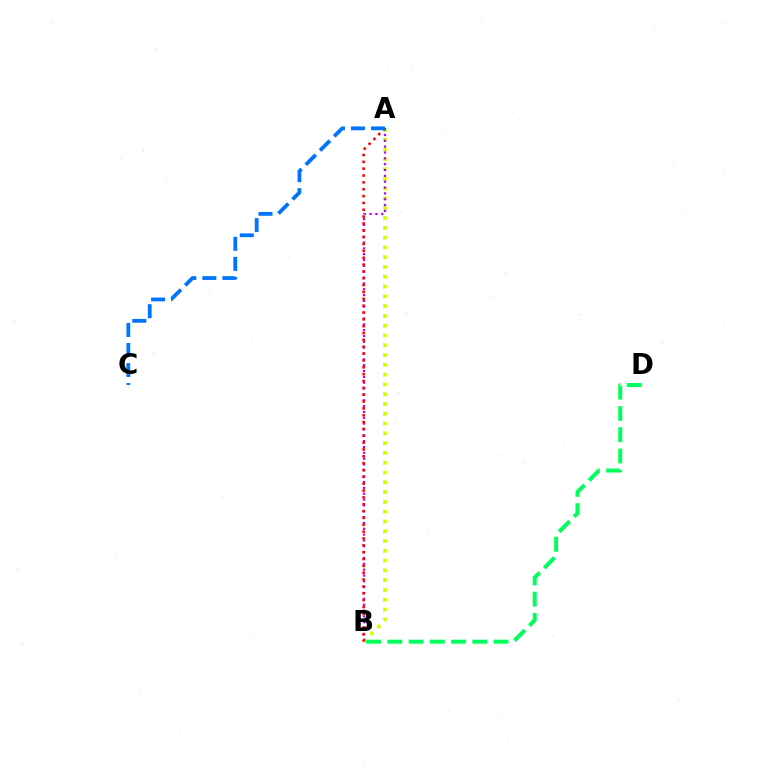{('A', 'B'): [{'color': '#d1ff00', 'line_style': 'dotted', 'thickness': 2.66}, {'color': '#b900ff', 'line_style': 'dotted', 'thickness': 1.59}, {'color': '#ff0000', 'line_style': 'dotted', 'thickness': 1.86}], ('B', 'D'): [{'color': '#00ff5c', 'line_style': 'dashed', 'thickness': 2.88}], ('A', 'C'): [{'color': '#0074ff', 'line_style': 'dashed', 'thickness': 2.72}]}